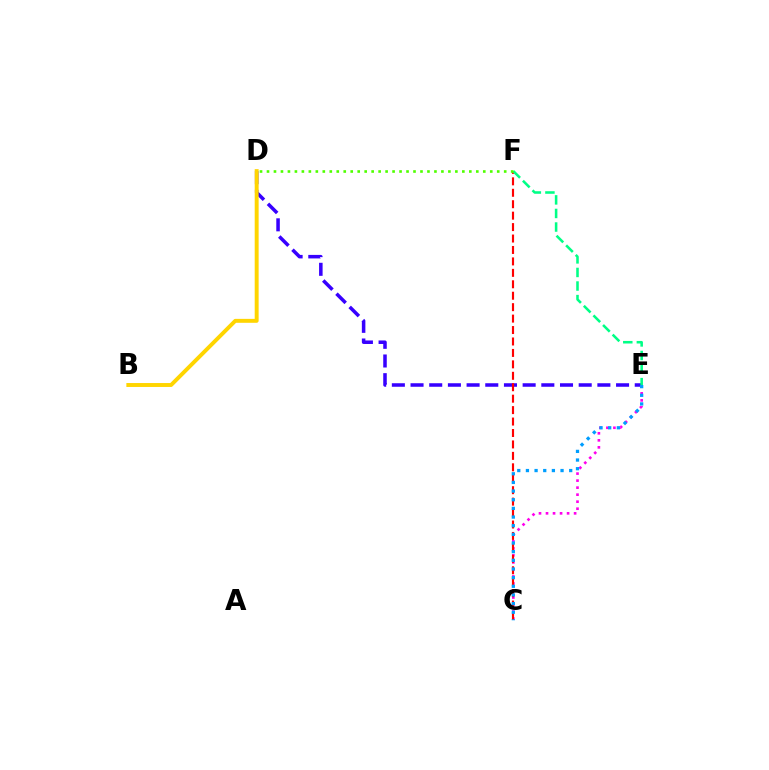{('D', 'E'): [{'color': '#3700ff', 'line_style': 'dashed', 'thickness': 2.54}], ('B', 'D'): [{'color': '#ffd500', 'line_style': 'solid', 'thickness': 2.83}], ('C', 'E'): [{'color': '#ff00ed', 'line_style': 'dotted', 'thickness': 1.91}, {'color': '#009eff', 'line_style': 'dotted', 'thickness': 2.35}], ('C', 'F'): [{'color': '#ff0000', 'line_style': 'dashed', 'thickness': 1.55}], ('E', 'F'): [{'color': '#00ff86', 'line_style': 'dashed', 'thickness': 1.84}], ('D', 'F'): [{'color': '#4fff00', 'line_style': 'dotted', 'thickness': 1.9}]}